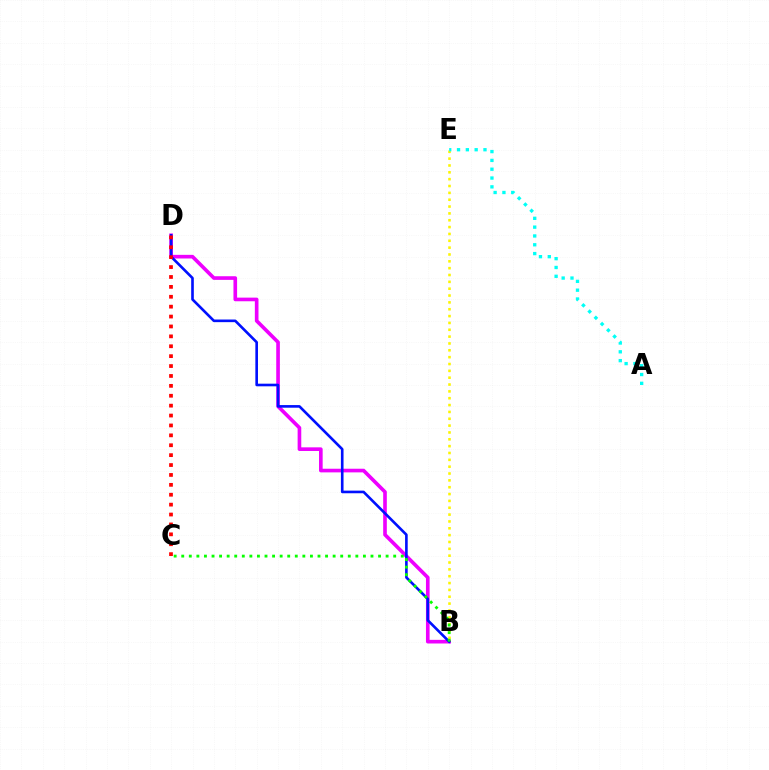{('B', 'E'): [{'color': '#fcf500', 'line_style': 'dotted', 'thickness': 1.86}], ('B', 'D'): [{'color': '#ee00ff', 'line_style': 'solid', 'thickness': 2.62}, {'color': '#0010ff', 'line_style': 'solid', 'thickness': 1.89}], ('A', 'E'): [{'color': '#00fff6', 'line_style': 'dotted', 'thickness': 2.4}], ('B', 'C'): [{'color': '#08ff00', 'line_style': 'dotted', 'thickness': 2.06}], ('C', 'D'): [{'color': '#ff0000', 'line_style': 'dotted', 'thickness': 2.69}]}